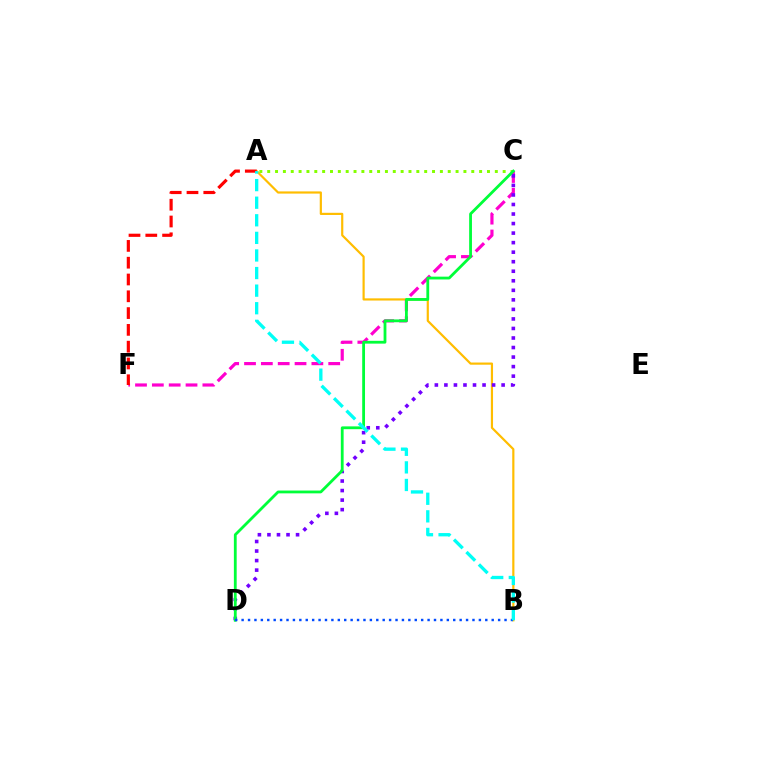{('A', 'B'): [{'color': '#ffbd00', 'line_style': 'solid', 'thickness': 1.57}, {'color': '#00fff6', 'line_style': 'dashed', 'thickness': 2.39}], ('A', 'C'): [{'color': '#84ff00', 'line_style': 'dotted', 'thickness': 2.13}], ('C', 'F'): [{'color': '#ff00cf', 'line_style': 'dashed', 'thickness': 2.29}], ('C', 'D'): [{'color': '#7200ff', 'line_style': 'dotted', 'thickness': 2.59}, {'color': '#00ff39', 'line_style': 'solid', 'thickness': 2.02}], ('B', 'D'): [{'color': '#004bff', 'line_style': 'dotted', 'thickness': 1.74}], ('A', 'F'): [{'color': '#ff0000', 'line_style': 'dashed', 'thickness': 2.28}]}